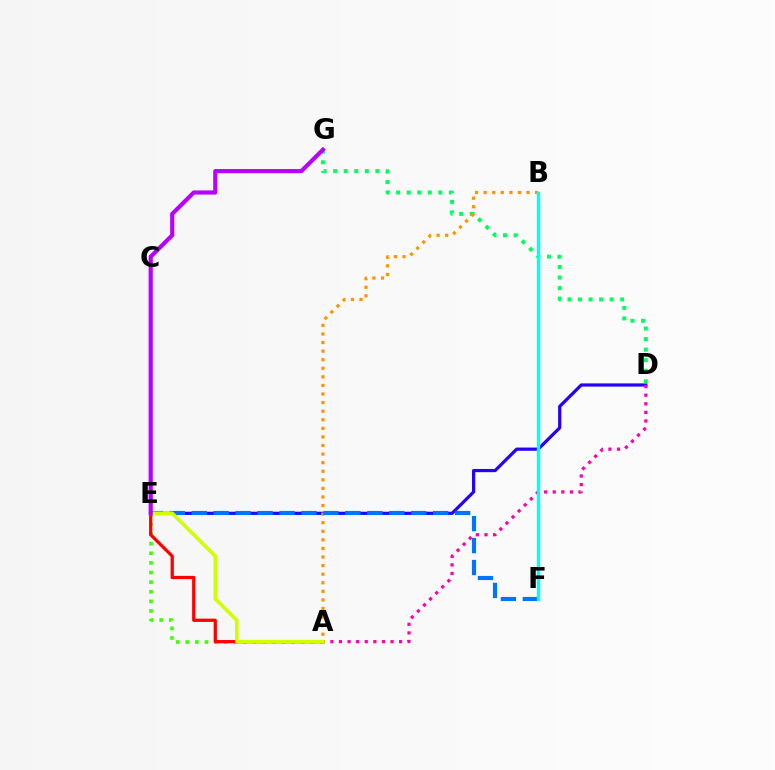{('D', 'E'): [{'color': '#2500ff', 'line_style': 'solid', 'thickness': 2.31}], ('D', 'G'): [{'color': '#00ff5c', 'line_style': 'dotted', 'thickness': 2.87}], ('A', 'E'): [{'color': '#3dff00', 'line_style': 'dotted', 'thickness': 2.61}, {'color': '#ff0000', 'line_style': 'solid', 'thickness': 2.34}, {'color': '#d1ff00', 'line_style': 'solid', 'thickness': 2.62}], ('A', 'B'): [{'color': '#ff9400', 'line_style': 'dotted', 'thickness': 2.33}], ('E', 'F'): [{'color': '#0074ff', 'line_style': 'dashed', 'thickness': 2.98}], ('A', 'D'): [{'color': '#ff00ac', 'line_style': 'dotted', 'thickness': 2.33}], ('B', 'F'): [{'color': '#00fff6', 'line_style': 'solid', 'thickness': 2.45}], ('E', 'G'): [{'color': '#b900ff', 'line_style': 'solid', 'thickness': 2.99}]}